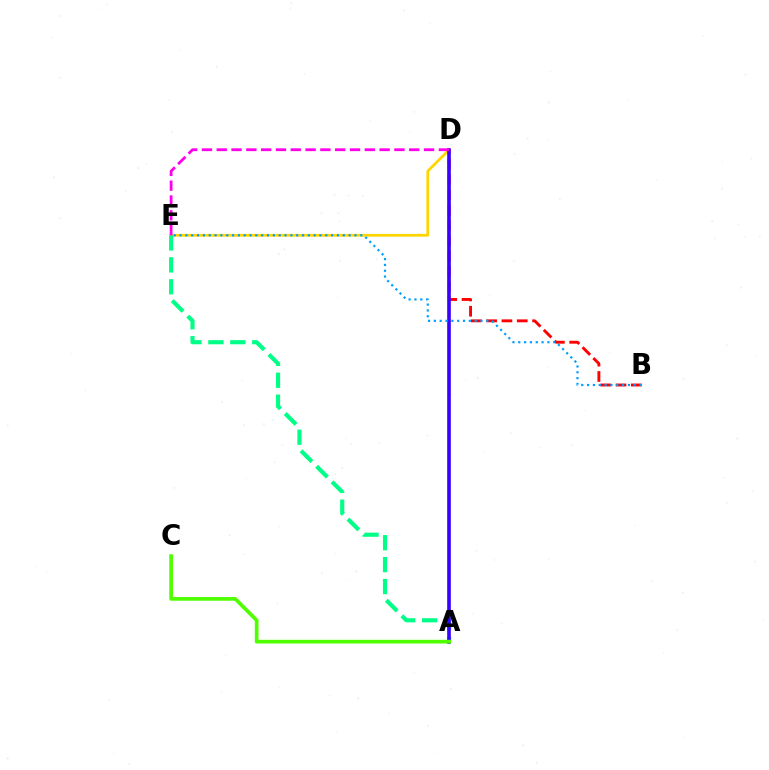{('B', 'D'): [{'color': '#ff0000', 'line_style': 'dashed', 'thickness': 2.08}], ('D', 'E'): [{'color': '#ffd500', 'line_style': 'solid', 'thickness': 1.98}, {'color': '#ff00ed', 'line_style': 'dashed', 'thickness': 2.01}], ('A', 'E'): [{'color': '#00ff86', 'line_style': 'dashed', 'thickness': 2.98}], ('A', 'D'): [{'color': '#3700ff', 'line_style': 'solid', 'thickness': 2.61}], ('A', 'C'): [{'color': '#4fff00', 'line_style': 'solid', 'thickness': 2.67}], ('B', 'E'): [{'color': '#009eff', 'line_style': 'dotted', 'thickness': 1.58}]}